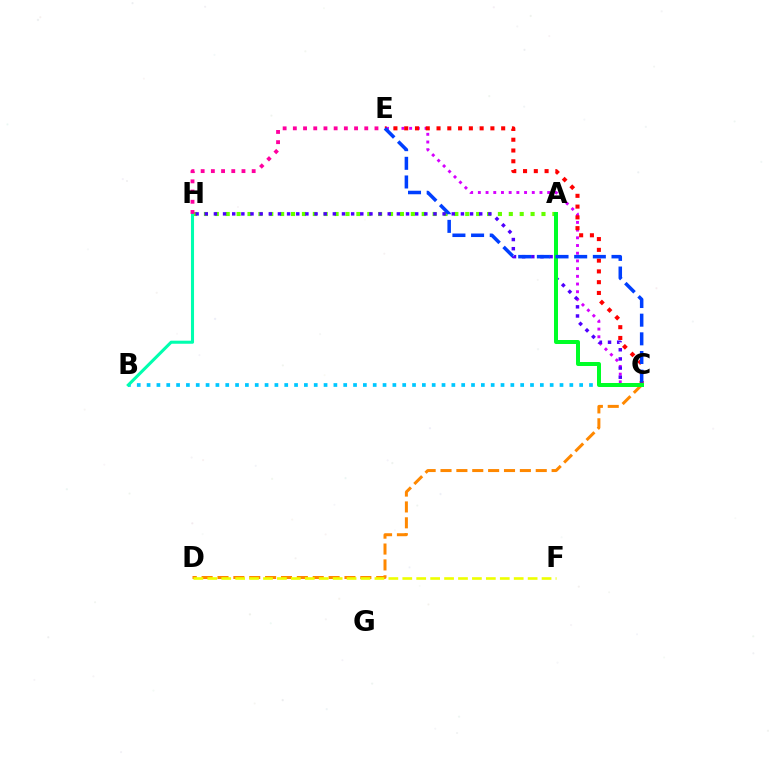{('B', 'C'): [{'color': '#00c7ff', 'line_style': 'dotted', 'thickness': 2.67}], ('A', 'H'): [{'color': '#66ff00', 'line_style': 'dotted', 'thickness': 2.96}], ('C', 'D'): [{'color': '#ff8800', 'line_style': 'dashed', 'thickness': 2.16}], ('C', 'E'): [{'color': '#d600ff', 'line_style': 'dotted', 'thickness': 2.09}, {'color': '#ff0000', 'line_style': 'dotted', 'thickness': 2.93}, {'color': '#003fff', 'line_style': 'dashed', 'thickness': 2.54}], ('C', 'H'): [{'color': '#4f00ff', 'line_style': 'dotted', 'thickness': 2.49}], ('B', 'H'): [{'color': '#00ffaf', 'line_style': 'solid', 'thickness': 2.21}], ('E', 'H'): [{'color': '#ff00a0', 'line_style': 'dotted', 'thickness': 2.77}], ('A', 'C'): [{'color': '#00ff27', 'line_style': 'solid', 'thickness': 2.88}], ('D', 'F'): [{'color': '#eeff00', 'line_style': 'dashed', 'thickness': 1.89}]}